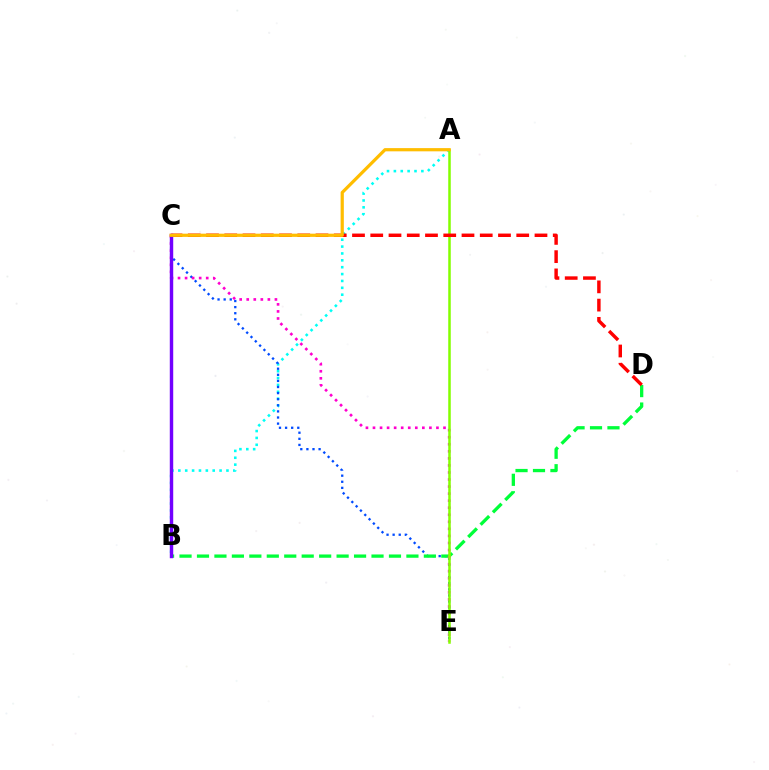{('A', 'B'): [{'color': '#00fff6', 'line_style': 'dotted', 'thickness': 1.87}], ('C', 'E'): [{'color': '#004bff', 'line_style': 'dotted', 'thickness': 1.66}, {'color': '#ff00cf', 'line_style': 'dotted', 'thickness': 1.92}], ('B', 'D'): [{'color': '#00ff39', 'line_style': 'dashed', 'thickness': 2.37}], ('A', 'E'): [{'color': '#84ff00', 'line_style': 'solid', 'thickness': 1.82}], ('C', 'D'): [{'color': '#ff0000', 'line_style': 'dashed', 'thickness': 2.48}], ('B', 'C'): [{'color': '#7200ff', 'line_style': 'solid', 'thickness': 2.47}], ('A', 'C'): [{'color': '#ffbd00', 'line_style': 'solid', 'thickness': 2.31}]}